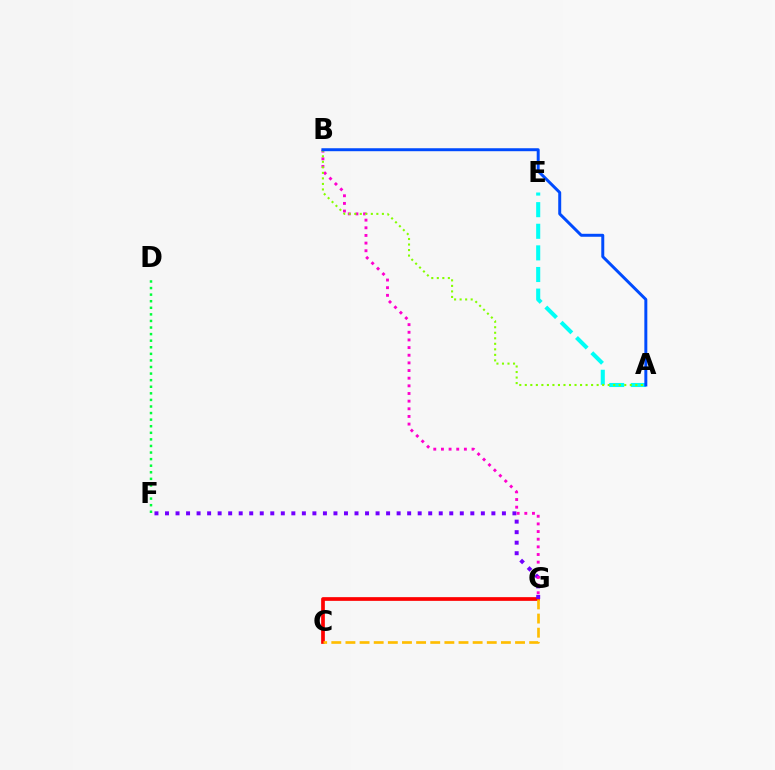{('C', 'G'): [{'color': '#ff0000', 'line_style': 'solid', 'thickness': 2.67}, {'color': '#ffbd00', 'line_style': 'dashed', 'thickness': 1.92}], ('A', 'E'): [{'color': '#00fff6', 'line_style': 'dashed', 'thickness': 2.94}], ('F', 'G'): [{'color': '#7200ff', 'line_style': 'dotted', 'thickness': 2.86}], ('B', 'G'): [{'color': '#ff00cf', 'line_style': 'dotted', 'thickness': 2.08}], ('A', 'B'): [{'color': '#84ff00', 'line_style': 'dotted', 'thickness': 1.5}, {'color': '#004bff', 'line_style': 'solid', 'thickness': 2.13}], ('D', 'F'): [{'color': '#00ff39', 'line_style': 'dotted', 'thickness': 1.79}]}